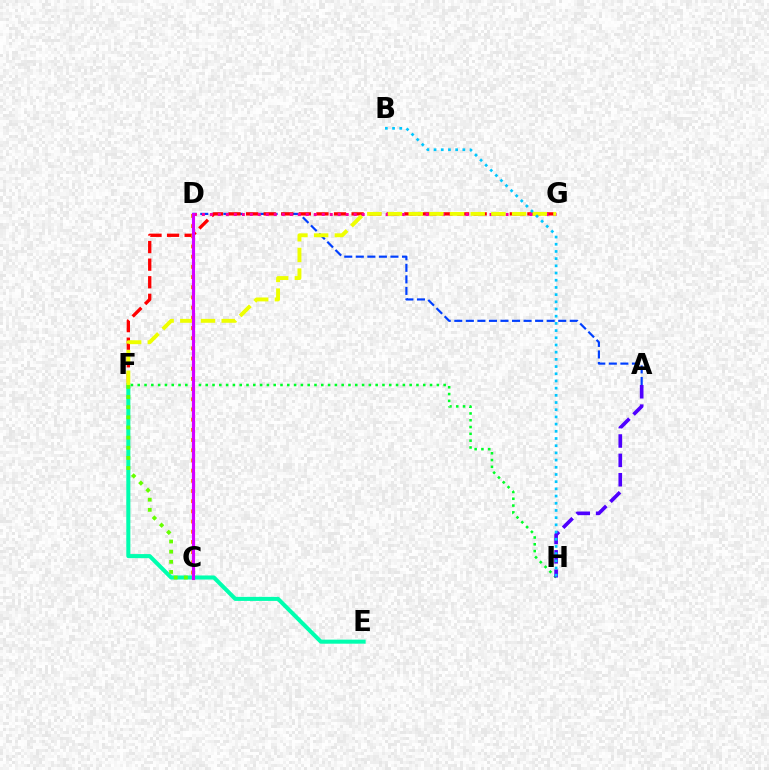{('F', 'H'): [{'color': '#00ff27', 'line_style': 'dotted', 'thickness': 1.85}], ('A', 'H'): [{'color': '#4f00ff', 'line_style': 'dashed', 'thickness': 2.63}], ('A', 'D'): [{'color': '#003fff', 'line_style': 'dashed', 'thickness': 1.57}], ('F', 'G'): [{'color': '#ff0000', 'line_style': 'dashed', 'thickness': 2.39}, {'color': '#eeff00', 'line_style': 'dashed', 'thickness': 2.81}], ('E', 'F'): [{'color': '#00ffaf', 'line_style': 'solid', 'thickness': 2.92}], ('C', 'F'): [{'color': '#66ff00', 'line_style': 'dotted', 'thickness': 2.75}], ('D', 'G'): [{'color': '#ff00a0', 'line_style': 'dotted', 'thickness': 2.17}], ('C', 'D'): [{'color': '#ff8800', 'line_style': 'dotted', 'thickness': 2.77}, {'color': '#d600ff', 'line_style': 'solid', 'thickness': 2.26}], ('B', 'H'): [{'color': '#00c7ff', 'line_style': 'dotted', 'thickness': 1.95}]}